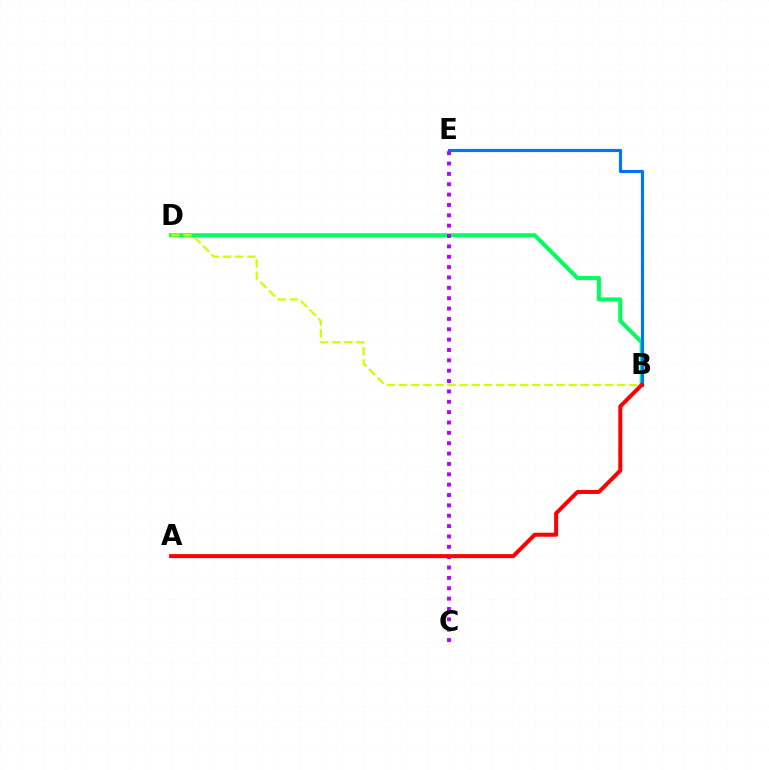{('B', 'D'): [{'color': '#00ff5c', 'line_style': 'solid', 'thickness': 2.91}, {'color': '#d1ff00', 'line_style': 'dashed', 'thickness': 1.65}], ('B', 'E'): [{'color': '#0074ff', 'line_style': 'solid', 'thickness': 2.28}], ('C', 'E'): [{'color': '#b900ff', 'line_style': 'dotted', 'thickness': 2.81}], ('A', 'B'): [{'color': '#ff0000', 'line_style': 'solid', 'thickness': 2.89}]}